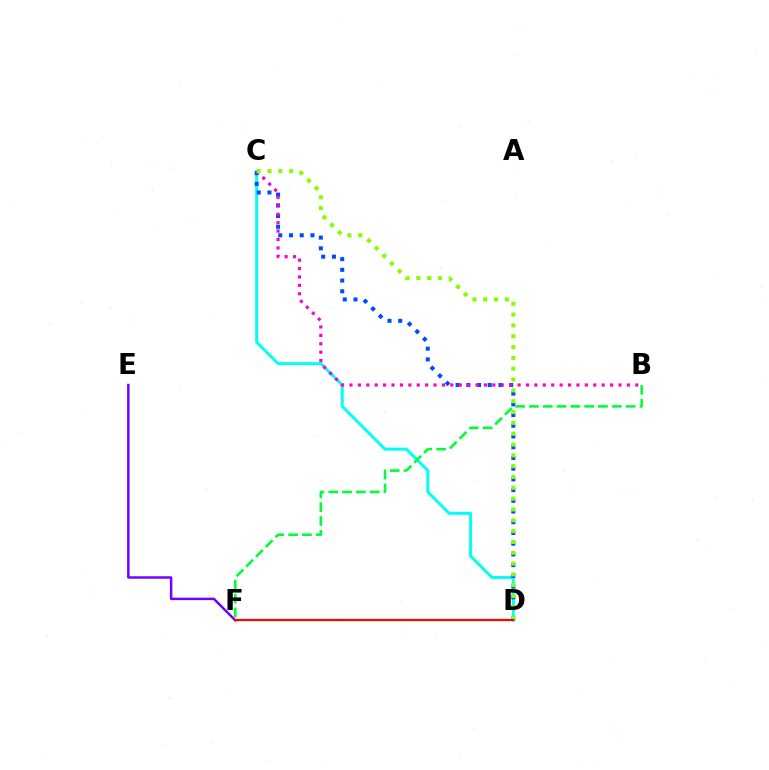{('C', 'D'): [{'color': '#00fff6', 'line_style': 'solid', 'thickness': 2.13}, {'color': '#004bff', 'line_style': 'dotted', 'thickness': 2.91}, {'color': '#84ff00', 'line_style': 'dotted', 'thickness': 2.94}], ('E', 'F'): [{'color': '#7200ff', 'line_style': 'solid', 'thickness': 1.78}], ('B', 'F'): [{'color': '#00ff39', 'line_style': 'dashed', 'thickness': 1.88}], ('B', 'C'): [{'color': '#ff00cf', 'line_style': 'dotted', 'thickness': 2.28}], ('D', 'F'): [{'color': '#ffbd00', 'line_style': 'solid', 'thickness': 1.5}, {'color': '#ff0000', 'line_style': 'solid', 'thickness': 1.56}]}